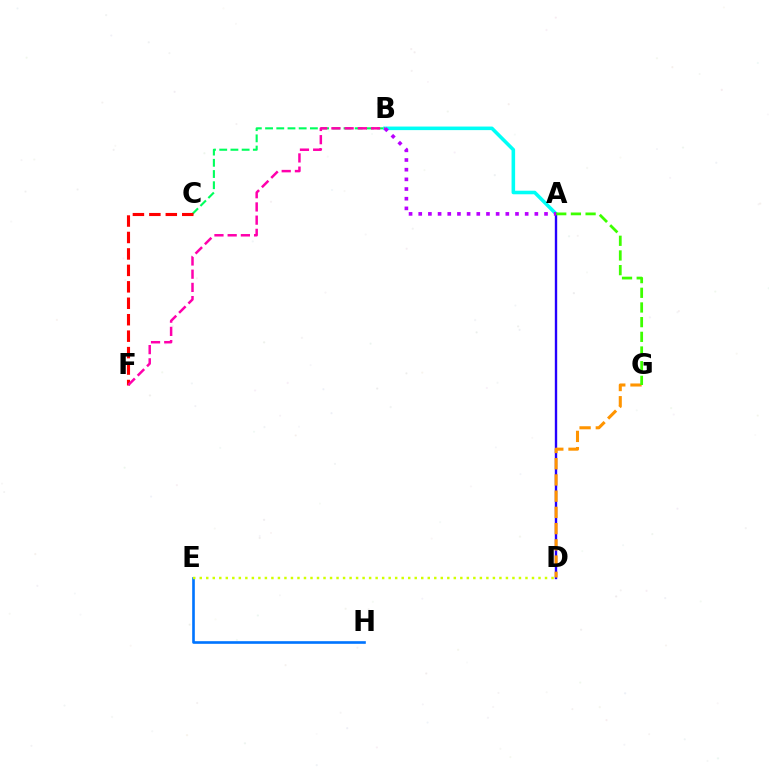{('B', 'C'): [{'color': '#00ff5c', 'line_style': 'dashed', 'thickness': 1.52}], ('A', 'B'): [{'color': '#00fff6', 'line_style': 'solid', 'thickness': 2.56}, {'color': '#b900ff', 'line_style': 'dotted', 'thickness': 2.63}], ('C', 'F'): [{'color': '#ff0000', 'line_style': 'dashed', 'thickness': 2.23}], ('E', 'H'): [{'color': '#0074ff', 'line_style': 'solid', 'thickness': 1.89}], ('A', 'D'): [{'color': '#2500ff', 'line_style': 'solid', 'thickness': 1.71}], ('D', 'G'): [{'color': '#ff9400', 'line_style': 'dashed', 'thickness': 2.2}], ('B', 'F'): [{'color': '#ff00ac', 'line_style': 'dashed', 'thickness': 1.79}], ('A', 'G'): [{'color': '#3dff00', 'line_style': 'dashed', 'thickness': 1.99}], ('D', 'E'): [{'color': '#d1ff00', 'line_style': 'dotted', 'thickness': 1.77}]}